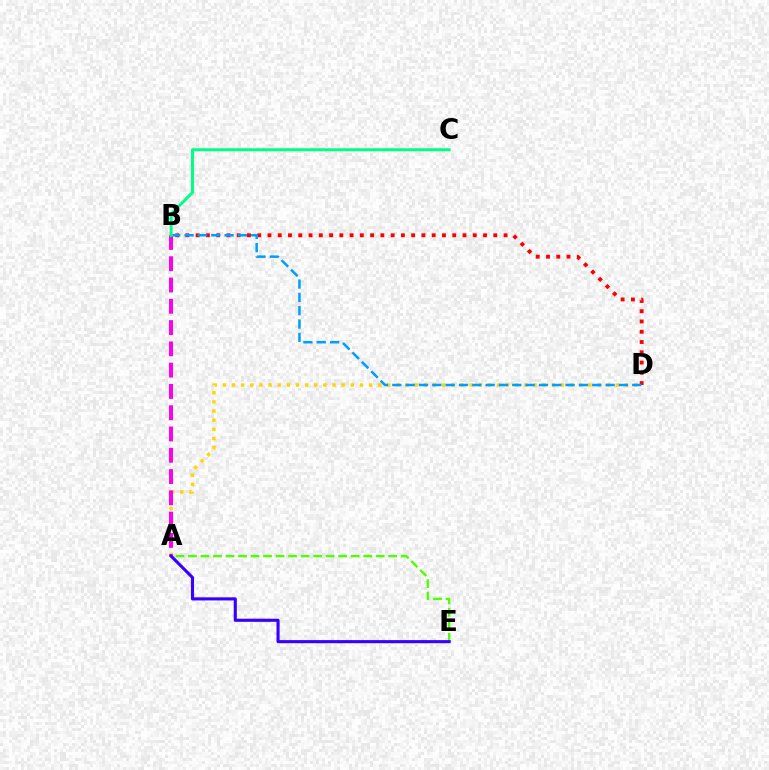{('A', 'D'): [{'color': '#ffd500', 'line_style': 'dotted', 'thickness': 2.48}], ('B', 'D'): [{'color': '#ff0000', 'line_style': 'dotted', 'thickness': 2.79}, {'color': '#009eff', 'line_style': 'dashed', 'thickness': 1.81}], ('A', 'B'): [{'color': '#ff00ed', 'line_style': 'dashed', 'thickness': 2.89}], ('A', 'E'): [{'color': '#4fff00', 'line_style': 'dashed', 'thickness': 1.7}, {'color': '#3700ff', 'line_style': 'solid', 'thickness': 2.24}], ('B', 'C'): [{'color': '#00ff86', 'line_style': 'solid', 'thickness': 2.16}]}